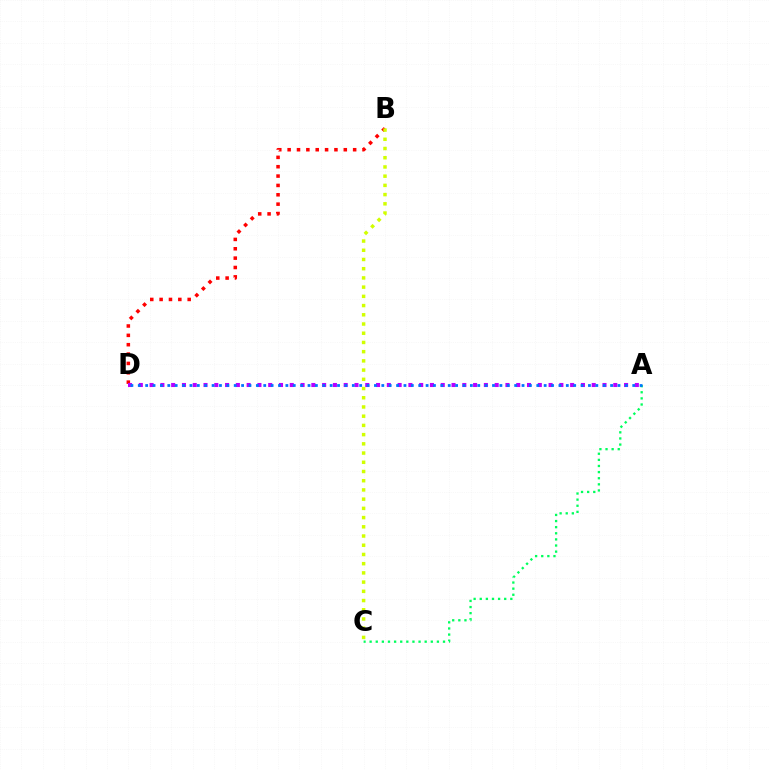{('A', 'C'): [{'color': '#00ff5c', 'line_style': 'dotted', 'thickness': 1.66}], ('B', 'D'): [{'color': '#ff0000', 'line_style': 'dotted', 'thickness': 2.54}], ('B', 'C'): [{'color': '#d1ff00', 'line_style': 'dotted', 'thickness': 2.5}], ('A', 'D'): [{'color': '#b900ff', 'line_style': 'dotted', 'thickness': 2.93}, {'color': '#0074ff', 'line_style': 'dotted', 'thickness': 2.01}]}